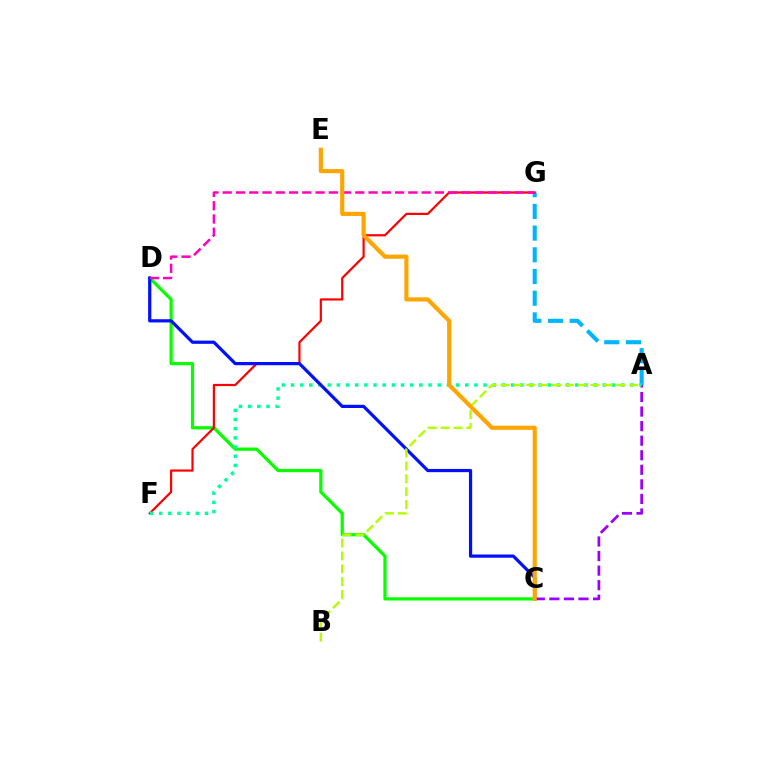{('C', 'D'): [{'color': '#08ff00', 'line_style': 'solid', 'thickness': 2.33}, {'color': '#0010ff', 'line_style': 'solid', 'thickness': 2.31}], ('A', 'G'): [{'color': '#00b5ff', 'line_style': 'dashed', 'thickness': 2.95}], ('F', 'G'): [{'color': '#ff0000', 'line_style': 'solid', 'thickness': 1.59}], ('A', 'C'): [{'color': '#9b00ff', 'line_style': 'dashed', 'thickness': 1.98}], ('A', 'F'): [{'color': '#00ff9d', 'line_style': 'dotted', 'thickness': 2.49}], ('D', 'G'): [{'color': '#ff00bd', 'line_style': 'dashed', 'thickness': 1.8}], ('A', 'B'): [{'color': '#b3ff00', 'line_style': 'dashed', 'thickness': 1.75}], ('C', 'E'): [{'color': '#ffa500', 'line_style': 'solid', 'thickness': 2.98}]}